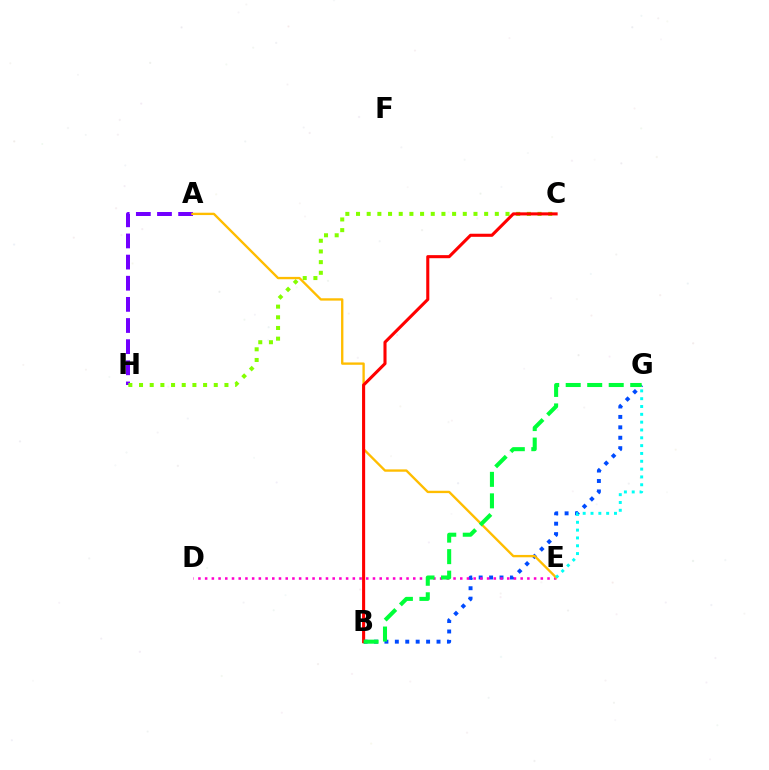{('B', 'G'): [{'color': '#004bff', 'line_style': 'dotted', 'thickness': 2.83}, {'color': '#00ff39', 'line_style': 'dashed', 'thickness': 2.92}], ('A', 'H'): [{'color': '#7200ff', 'line_style': 'dashed', 'thickness': 2.87}], ('D', 'E'): [{'color': '#ff00cf', 'line_style': 'dotted', 'thickness': 1.82}], ('C', 'H'): [{'color': '#84ff00', 'line_style': 'dotted', 'thickness': 2.9}], ('A', 'E'): [{'color': '#ffbd00', 'line_style': 'solid', 'thickness': 1.69}], ('E', 'G'): [{'color': '#00fff6', 'line_style': 'dotted', 'thickness': 2.13}], ('B', 'C'): [{'color': '#ff0000', 'line_style': 'solid', 'thickness': 2.22}]}